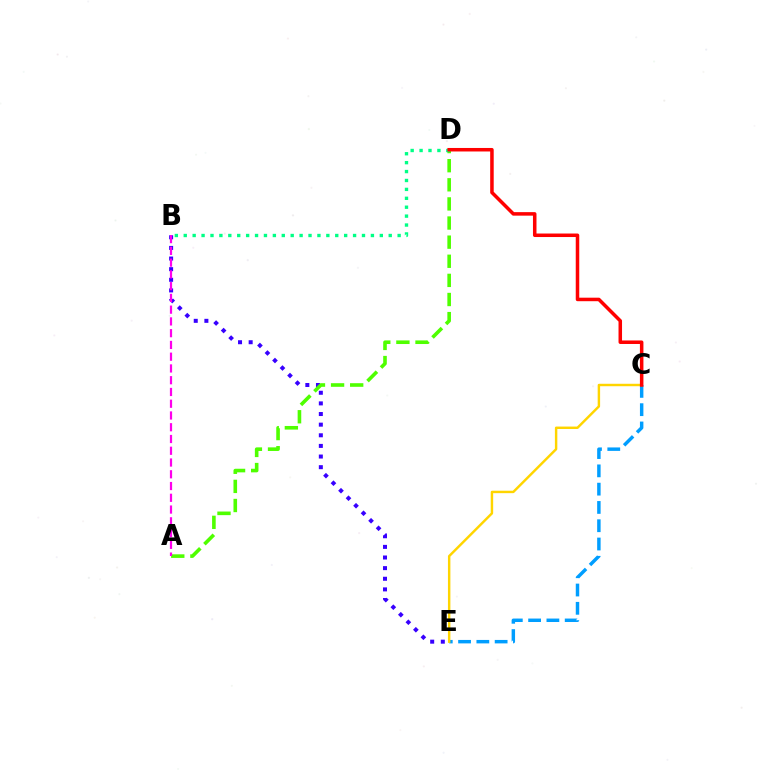{('B', 'E'): [{'color': '#3700ff', 'line_style': 'dotted', 'thickness': 2.89}], ('A', 'D'): [{'color': '#4fff00', 'line_style': 'dashed', 'thickness': 2.6}], ('B', 'D'): [{'color': '#00ff86', 'line_style': 'dotted', 'thickness': 2.42}], ('C', 'E'): [{'color': '#009eff', 'line_style': 'dashed', 'thickness': 2.48}, {'color': '#ffd500', 'line_style': 'solid', 'thickness': 1.76}], ('C', 'D'): [{'color': '#ff0000', 'line_style': 'solid', 'thickness': 2.53}], ('A', 'B'): [{'color': '#ff00ed', 'line_style': 'dashed', 'thickness': 1.6}]}